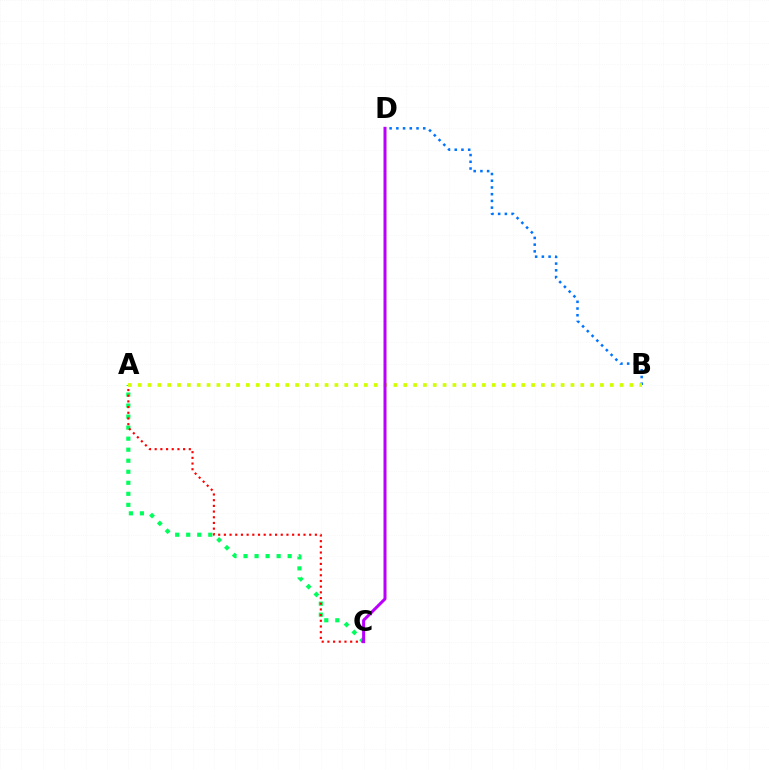{('A', 'C'): [{'color': '#00ff5c', 'line_style': 'dotted', 'thickness': 3.0}, {'color': '#ff0000', 'line_style': 'dotted', 'thickness': 1.55}], ('B', 'D'): [{'color': '#0074ff', 'line_style': 'dotted', 'thickness': 1.83}], ('A', 'B'): [{'color': '#d1ff00', 'line_style': 'dotted', 'thickness': 2.67}], ('C', 'D'): [{'color': '#b900ff', 'line_style': 'solid', 'thickness': 2.17}]}